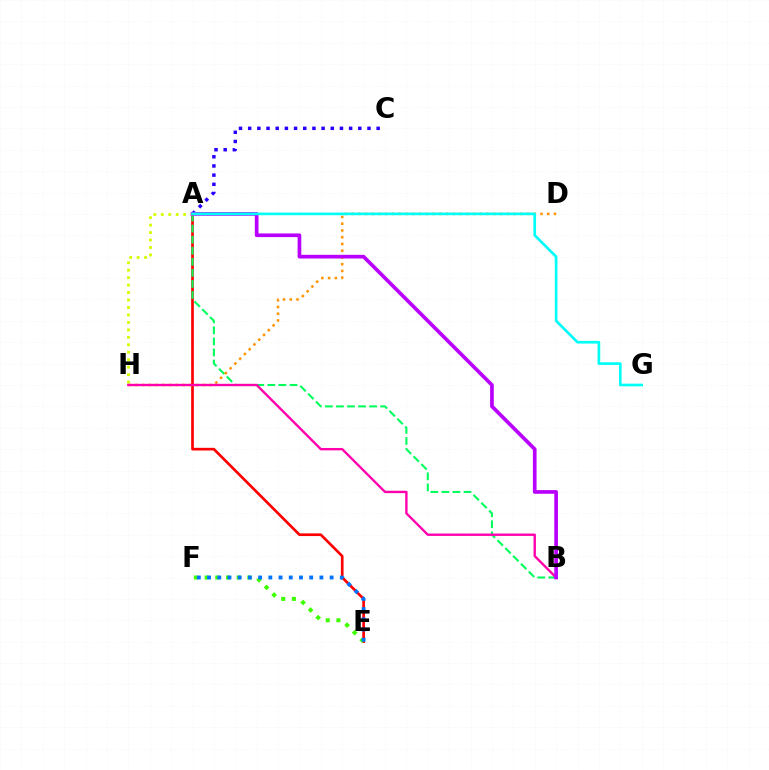{('A', 'E'): [{'color': '#ff0000', 'line_style': 'solid', 'thickness': 1.93}], ('A', 'B'): [{'color': '#00ff5c', 'line_style': 'dashed', 'thickness': 1.5}, {'color': '#b900ff', 'line_style': 'solid', 'thickness': 2.66}], ('A', 'H'): [{'color': '#d1ff00', 'line_style': 'dotted', 'thickness': 2.03}], ('E', 'F'): [{'color': '#3dff00', 'line_style': 'dotted', 'thickness': 2.9}, {'color': '#0074ff', 'line_style': 'dotted', 'thickness': 2.77}], ('D', 'H'): [{'color': '#ff9400', 'line_style': 'dotted', 'thickness': 1.83}], ('A', 'C'): [{'color': '#2500ff', 'line_style': 'dotted', 'thickness': 2.49}], ('B', 'H'): [{'color': '#ff00ac', 'line_style': 'solid', 'thickness': 1.71}], ('A', 'G'): [{'color': '#00fff6', 'line_style': 'solid', 'thickness': 1.92}]}